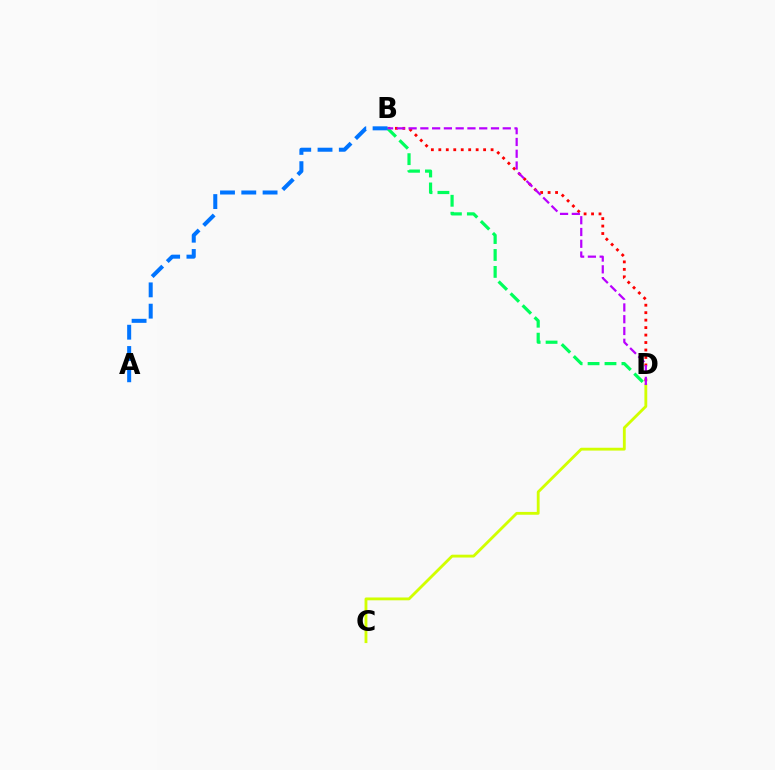{('C', 'D'): [{'color': '#d1ff00', 'line_style': 'solid', 'thickness': 2.04}], ('B', 'D'): [{'color': '#ff0000', 'line_style': 'dotted', 'thickness': 2.03}, {'color': '#00ff5c', 'line_style': 'dashed', 'thickness': 2.3}, {'color': '#b900ff', 'line_style': 'dashed', 'thickness': 1.6}], ('A', 'B'): [{'color': '#0074ff', 'line_style': 'dashed', 'thickness': 2.89}]}